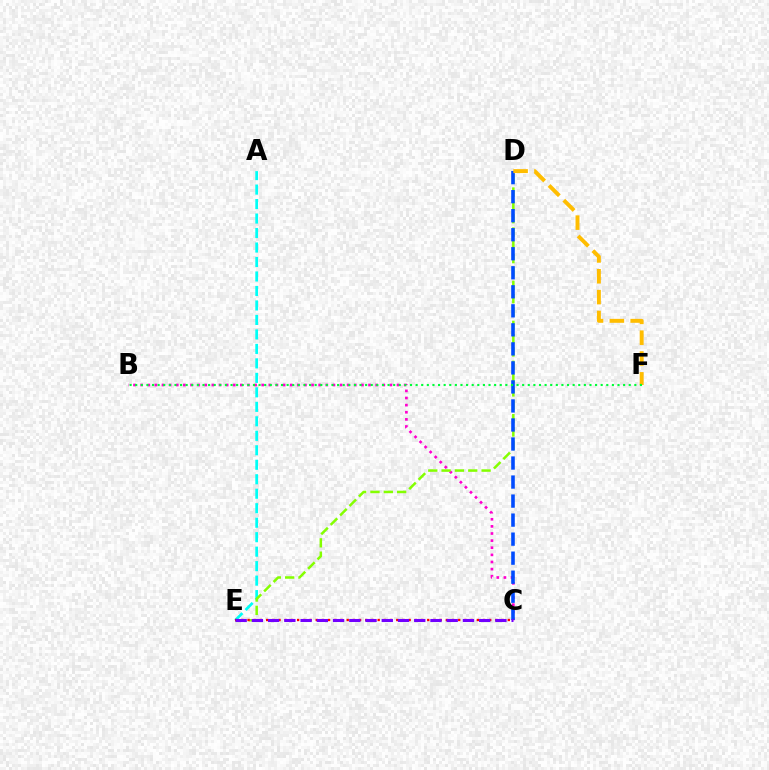{('B', 'C'): [{'color': '#ff00cf', 'line_style': 'dotted', 'thickness': 1.94}], ('A', 'E'): [{'color': '#00fff6', 'line_style': 'dashed', 'thickness': 1.97}], ('D', 'E'): [{'color': '#84ff00', 'line_style': 'dashed', 'thickness': 1.81}], ('C', 'D'): [{'color': '#004bff', 'line_style': 'dashed', 'thickness': 2.58}], ('C', 'E'): [{'color': '#ff0000', 'line_style': 'dotted', 'thickness': 1.68}, {'color': '#7200ff', 'line_style': 'dashed', 'thickness': 2.21}], ('D', 'F'): [{'color': '#ffbd00', 'line_style': 'dashed', 'thickness': 2.83}], ('B', 'F'): [{'color': '#00ff39', 'line_style': 'dotted', 'thickness': 1.52}]}